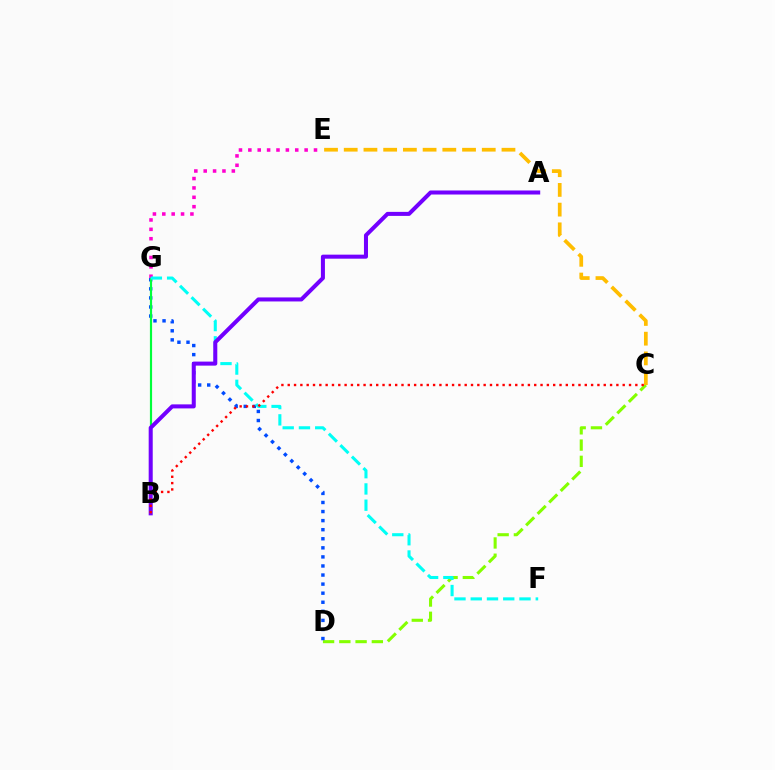{('C', 'D'): [{'color': '#84ff00', 'line_style': 'dashed', 'thickness': 2.21}], ('D', 'G'): [{'color': '#004bff', 'line_style': 'dotted', 'thickness': 2.46}], ('C', 'E'): [{'color': '#ffbd00', 'line_style': 'dashed', 'thickness': 2.68}], ('B', 'G'): [{'color': '#00ff39', 'line_style': 'solid', 'thickness': 1.57}], ('E', 'G'): [{'color': '#ff00cf', 'line_style': 'dotted', 'thickness': 2.55}], ('F', 'G'): [{'color': '#00fff6', 'line_style': 'dashed', 'thickness': 2.21}], ('A', 'B'): [{'color': '#7200ff', 'line_style': 'solid', 'thickness': 2.9}], ('B', 'C'): [{'color': '#ff0000', 'line_style': 'dotted', 'thickness': 1.72}]}